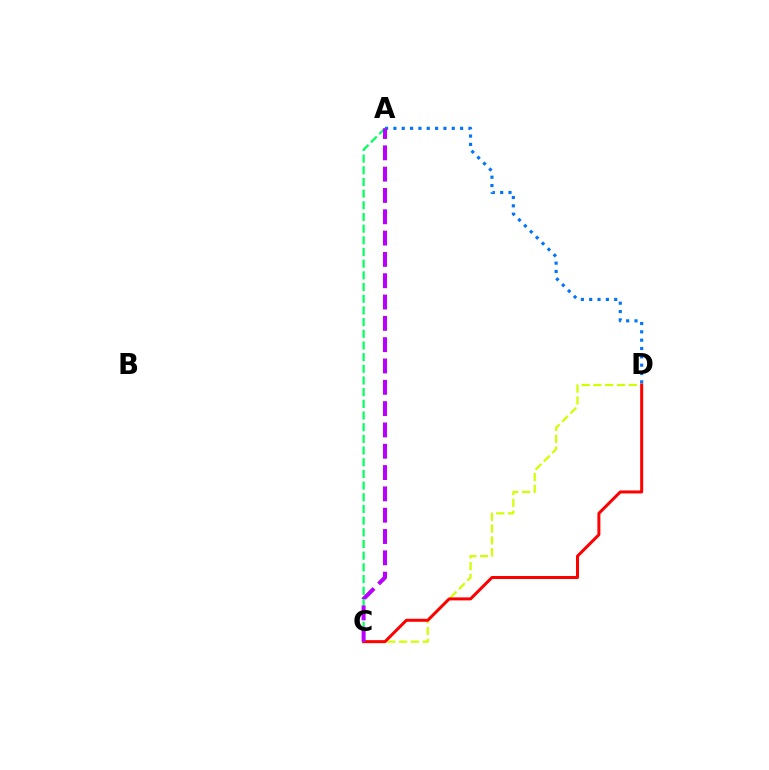{('C', 'D'): [{'color': '#d1ff00', 'line_style': 'dashed', 'thickness': 1.6}, {'color': '#ff0000', 'line_style': 'solid', 'thickness': 2.15}], ('A', 'D'): [{'color': '#0074ff', 'line_style': 'dotted', 'thickness': 2.26}], ('A', 'C'): [{'color': '#00ff5c', 'line_style': 'dashed', 'thickness': 1.59}, {'color': '#b900ff', 'line_style': 'dashed', 'thickness': 2.9}]}